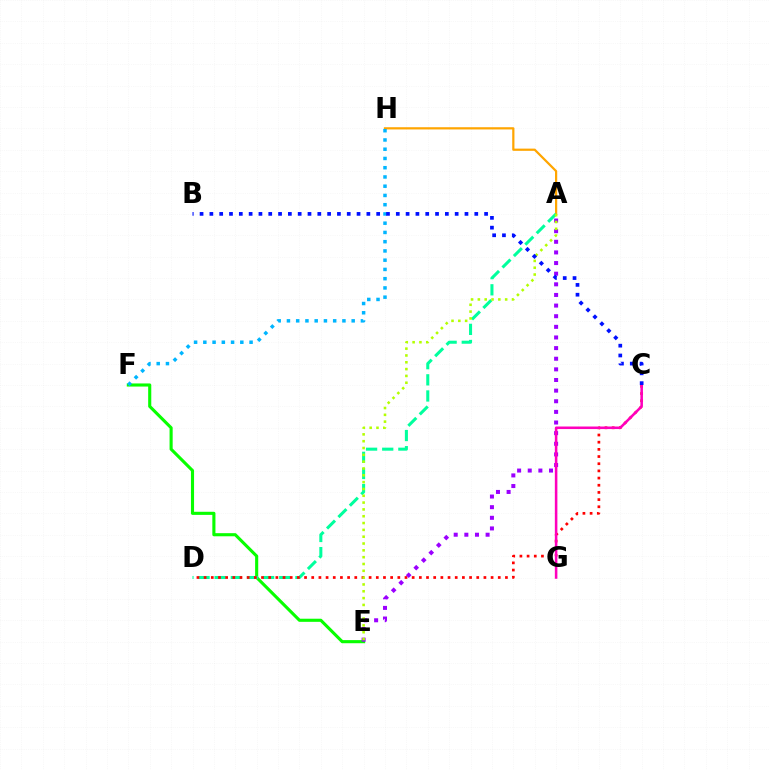{('A', 'H'): [{'color': '#ffa500', 'line_style': 'solid', 'thickness': 1.6}], ('E', 'F'): [{'color': '#08ff00', 'line_style': 'solid', 'thickness': 2.24}], ('F', 'H'): [{'color': '#00b5ff', 'line_style': 'dotted', 'thickness': 2.51}], ('A', 'D'): [{'color': '#00ff9d', 'line_style': 'dashed', 'thickness': 2.19}], ('C', 'D'): [{'color': '#ff0000', 'line_style': 'dotted', 'thickness': 1.95}], ('A', 'E'): [{'color': '#9b00ff', 'line_style': 'dotted', 'thickness': 2.89}, {'color': '#b3ff00', 'line_style': 'dotted', 'thickness': 1.85}], ('C', 'G'): [{'color': '#ff00bd', 'line_style': 'solid', 'thickness': 1.84}], ('B', 'C'): [{'color': '#0010ff', 'line_style': 'dotted', 'thickness': 2.67}]}